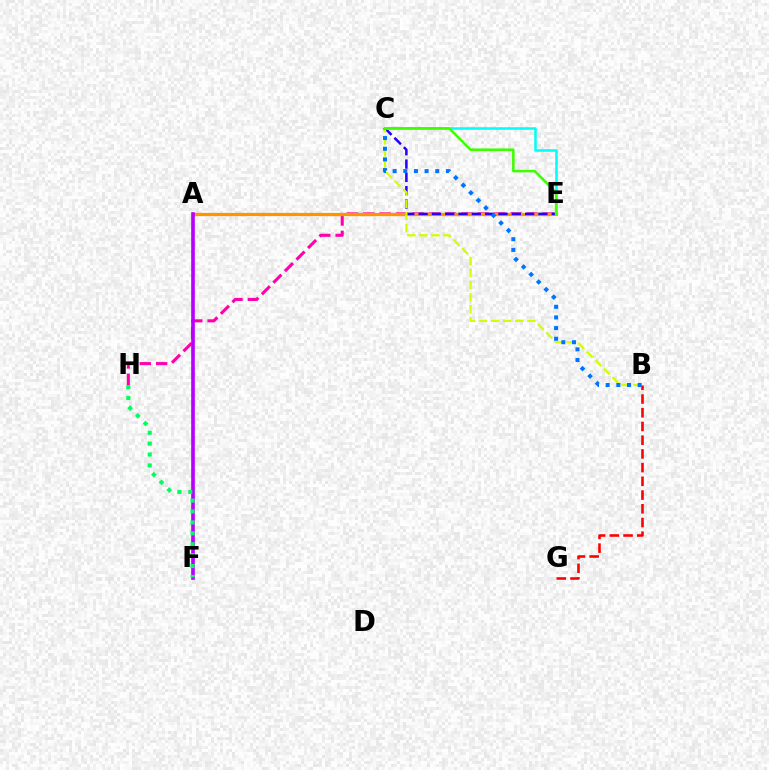{('E', 'H'): [{'color': '#ff00ac', 'line_style': 'dashed', 'thickness': 2.22}], ('A', 'E'): [{'color': '#ff9400', 'line_style': 'solid', 'thickness': 2.35}], ('C', 'E'): [{'color': '#2500ff', 'line_style': 'dashed', 'thickness': 1.81}, {'color': '#00fff6', 'line_style': 'solid', 'thickness': 1.82}, {'color': '#3dff00', 'line_style': 'solid', 'thickness': 1.83}], ('B', 'C'): [{'color': '#d1ff00', 'line_style': 'dashed', 'thickness': 1.64}, {'color': '#0074ff', 'line_style': 'dotted', 'thickness': 2.9}], ('A', 'F'): [{'color': '#b900ff', 'line_style': 'solid', 'thickness': 2.63}], ('B', 'G'): [{'color': '#ff0000', 'line_style': 'dashed', 'thickness': 1.86}], ('F', 'H'): [{'color': '#00ff5c', 'line_style': 'dotted', 'thickness': 2.96}]}